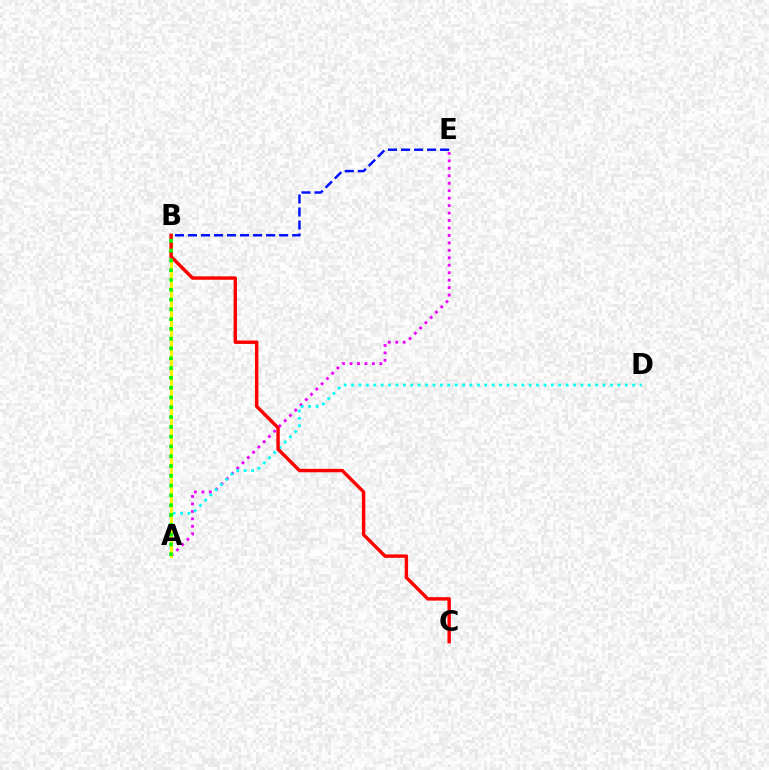{('A', 'E'): [{'color': '#ee00ff', 'line_style': 'dotted', 'thickness': 2.03}], ('B', 'E'): [{'color': '#0010ff', 'line_style': 'dashed', 'thickness': 1.77}], ('A', 'D'): [{'color': '#00fff6', 'line_style': 'dotted', 'thickness': 2.01}], ('A', 'B'): [{'color': '#fcf500', 'line_style': 'solid', 'thickness': 2.21}, {'color': '#08ff00', 'line_style': 'dotted', 'thickness': 2.66}], ('B', 'C'): [{'color': '#ff0000', 'line_style': 'solid', 'thickness': 2.46}]}